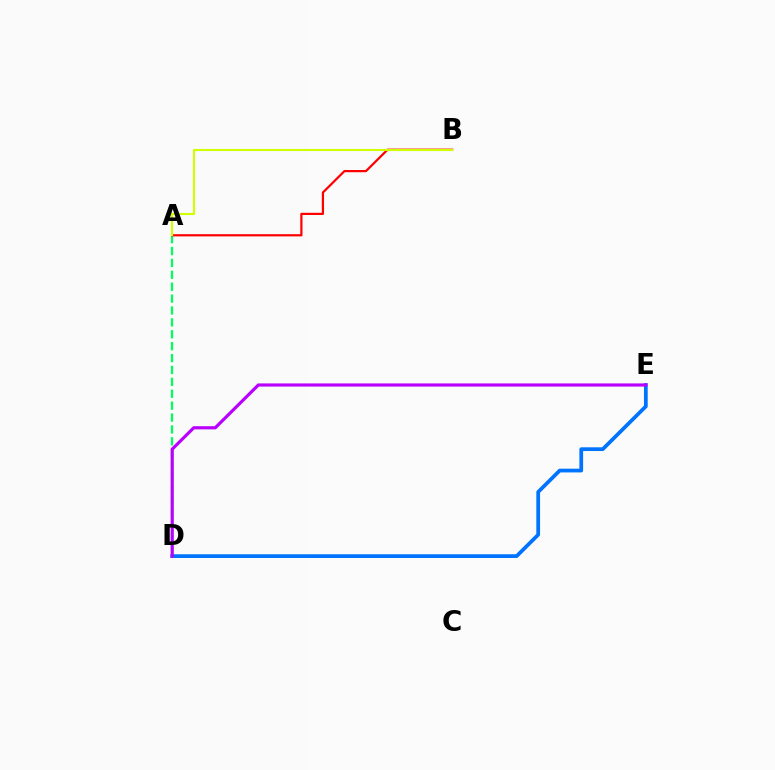{('A', 'D'): [{'color': '#00ff5c', 'line_style': 'dashed', 'thickness': 1.62}], ('A', 'B'): [{'color': '#ff0000', 'line_style': 'solid', 'thickness': 1.6}, {'color': '#d1ff00', 'line_style': 'solid', 'thickness': 1.53}], ('D', 'E'): [{'color': '#0074ff', 'line_style': 'solid', 'thickness': 2.69}, {'color': '#b900ff', 'line_style': 'solid', 'thickness': 2.28}]}